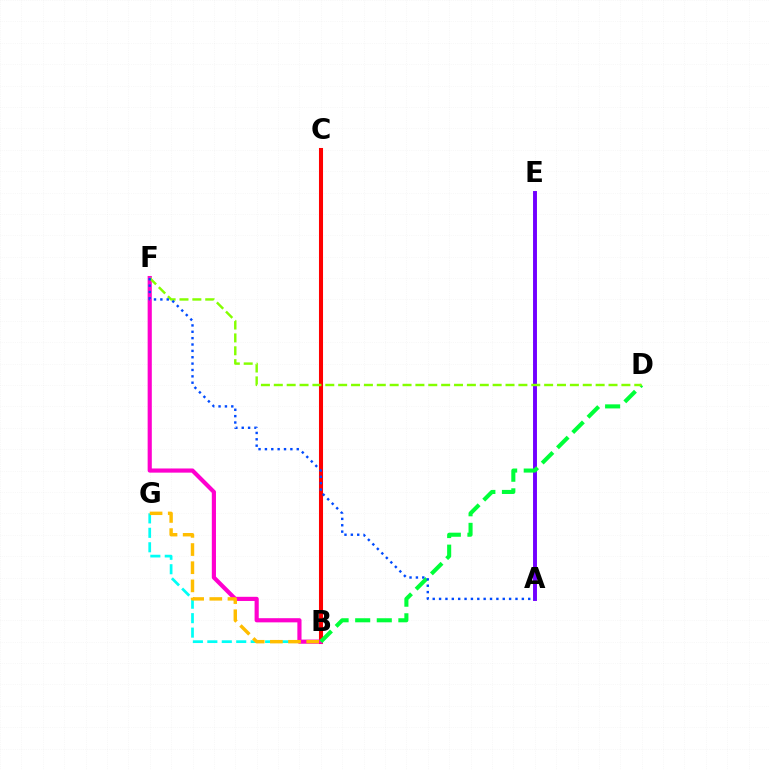{('B', 'C'): [{'color': '#ff0000', 'line_style': 'solid', 'thickness': 2.92}], ('B', 'G'): [{'color': '#00fff6', 'line_style': 'dashed', 'thickness': 1.96}, {'color': '#ffbd00', 'line_style': 'dashed', 'thickness': 2.47}], ('A', 'E'): [{'color': '#7200ff', 'line_style': 'solid', 'thickness': 2.82}], ('B', 'F'): [{'color': '#ff00cf', 'line_style': 'solid', 'thickness': 3.0}], ('B', 'D'): [{'color': '#00ff39', 'line_style': 'dashed', 'thickness': 2.93}], ('D', 'F'): [{'color': '#84ff00', 'line_style': 'dashed', 'thickness': 1.75}], ('A', 'F'): [{'color': '#004bff', 'line_style': 'dotted', 'thickness': 1.73}]}